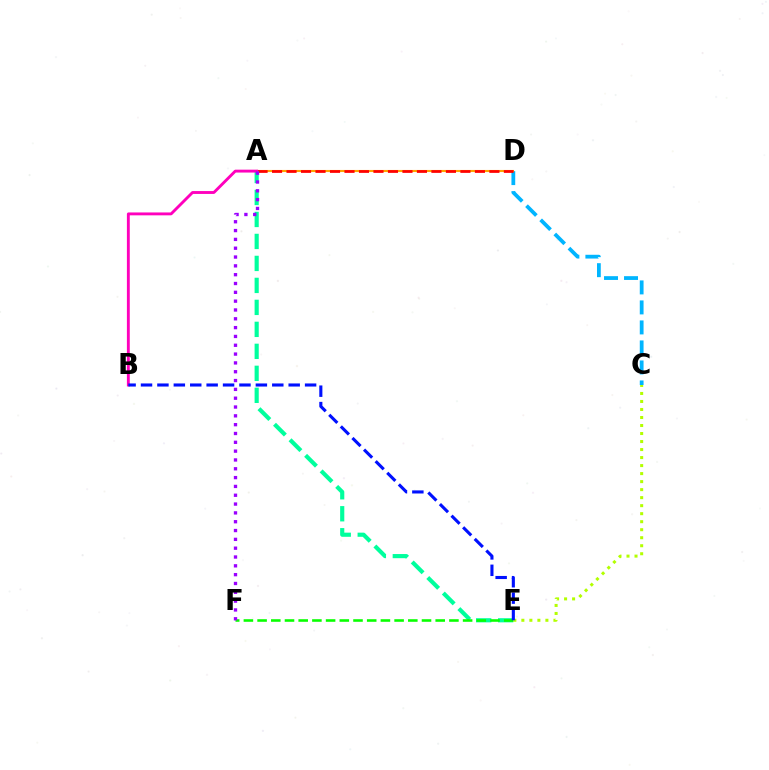{('C', 'D'): [{'color': '#00b5ff', 'line_style': 'dashed', 'thickness': 2.72}], ('A', 'D'): [{'color': '#ffa500', 'line_style': 'solid', 'thickness': 1.51}, {'color': '#ff0000', 'line_style': 'dashed', 'thickness': 1.97}], ('A', 'E'): [{'color': '#00ff9d', 'line_style': 'dashed', 'thickness': 2.99}], ('E', 'F'): [{'color': '#08ff00', 'line_style': 'dashed', 'thickness': 1.86}], ('A', 'B'): [{'color': '#ff00bd', 'line_style': 'solid', 'thickness': 2.07}], ('C', 'E'): [{'color': '#b3ff00', 'line_style': 'dotted', 'thickness': 2.18}], ('A', 'F'): [{'color': '#9b00ff', 'line_style': 'dotted', 'thickness': 2.4}], ('B', 'E'): [{'color': '#0010ff', 'line_style': 'dashed', 'thickness': 2.23}]}